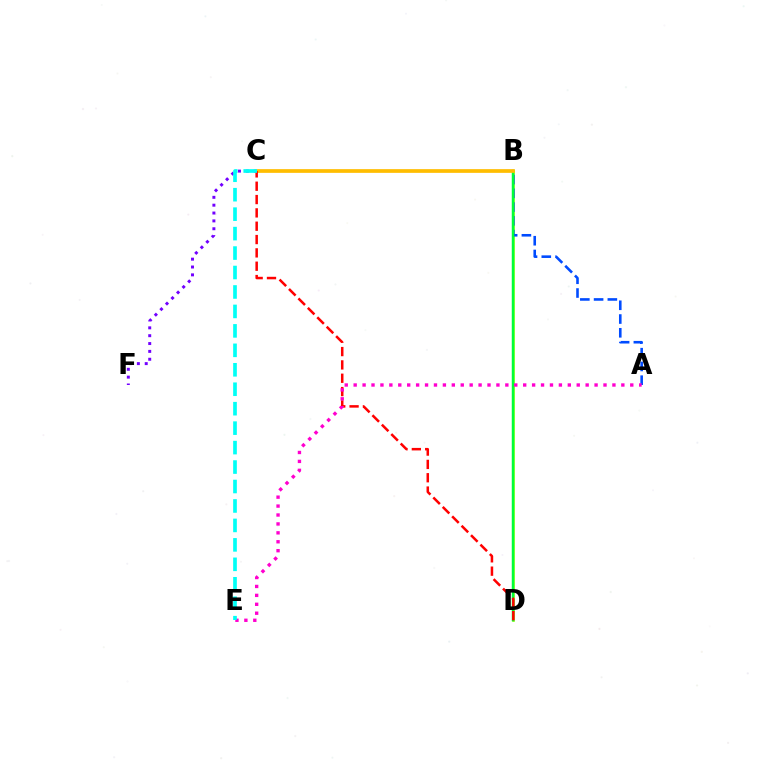{('B', 'D'): [{'color': '#84ff00', 'line_style': 'solid', 'thickness': 1.86}, {'color': '#00ff39', 'line_style': 'solid', 'thickness': 1.78}], ('A', 'B'): [{'color': '#004bff', 'line_style': 'dashed', 'thickness': 1.87}], ('C', 'F'): [{'color': '#7200ff', 'line_style': 'dotted', 'thickness': 2.13}], ('B', 'C'): [{'color': '#ffbd00', 'line_style': 'solid', 'thickness': 2.67}], ('C', 'D'): [{'color': '#ff0000', 'line_style': 'dashed', 'thickness': 1.81}], ('A', 'E'): [{'color': '#ff00cf', 'line_style': 'dotted', 'thickness': 2.42}], ('C', 'E'): [{'color': '#00fff6', 'line_style': 'dashed', 'thickness': 2.64}]}